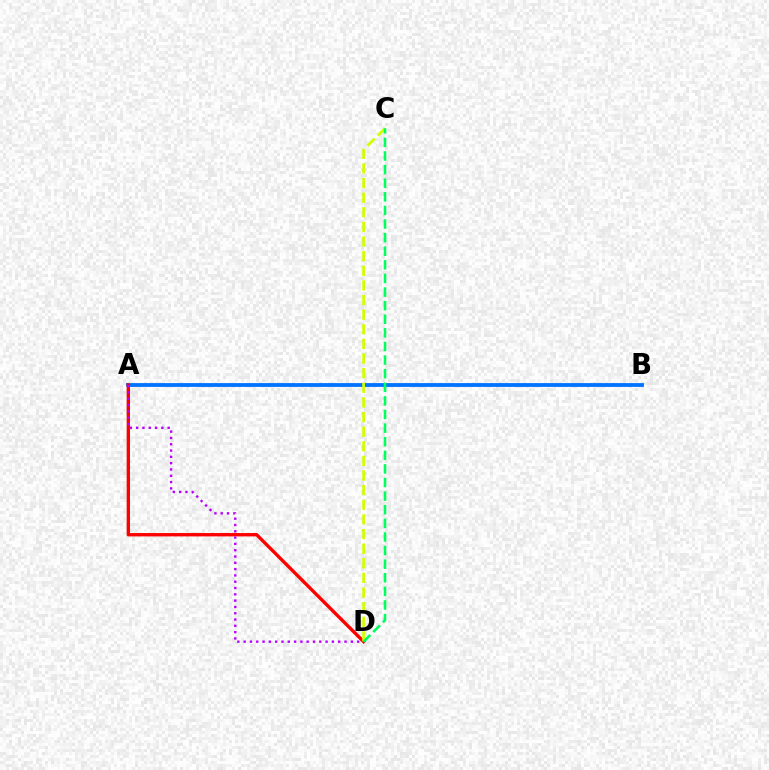{('A', 'B'): [{'color': '#0074ff', 'line_style': 'solid', 'thickness': 2.75}], ('A', 'D'): [{'color': '#ff0000', 'line_style': 'solid', 'thickness': 2.42}, {'color': '#b900ff', 'line_style': 'dotted', 'thickness': 1.71}], ('C', 'D'): [{'color': '#d1ff00', 'line_style': 'dashed', 'thickness': 1.99}, {'color': '#00ff5c', 'line_style': 'dashed', 'thickness': 1.85}]}